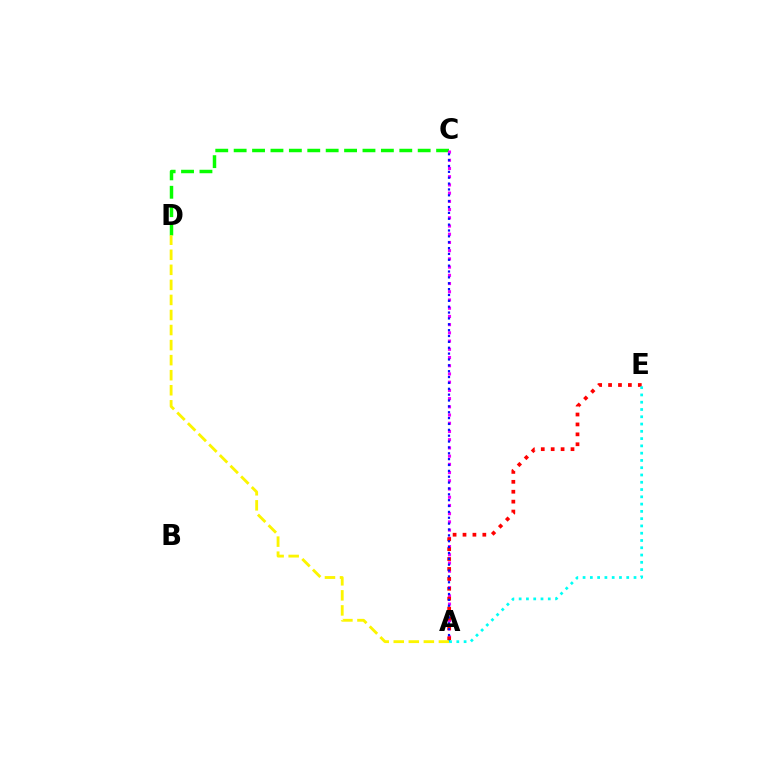{('C', 'D'): [{'color': '#08ff00', 'line_style': 'dashed', 'thickness': 2.5}], ('A', 'C'): [{'color': '#ee00ff', 'line_style': 'dotted', 'thickness': 2.23}, {'color': '#0010ff', 'line_style': 'dotted', 'thickness': 1.59}], ('A', 'E'): [{'color': '#ff0000', 'line_style': 'dotted', 'thickness': 2.69}, {'color': '#00fff6', 'line_style': 'dotted', 'thickness': 1.98}], ('A', 'D'): [{'color': '#fcf500', 'line_style': 'dashed', 'thickness': 2.04}]}